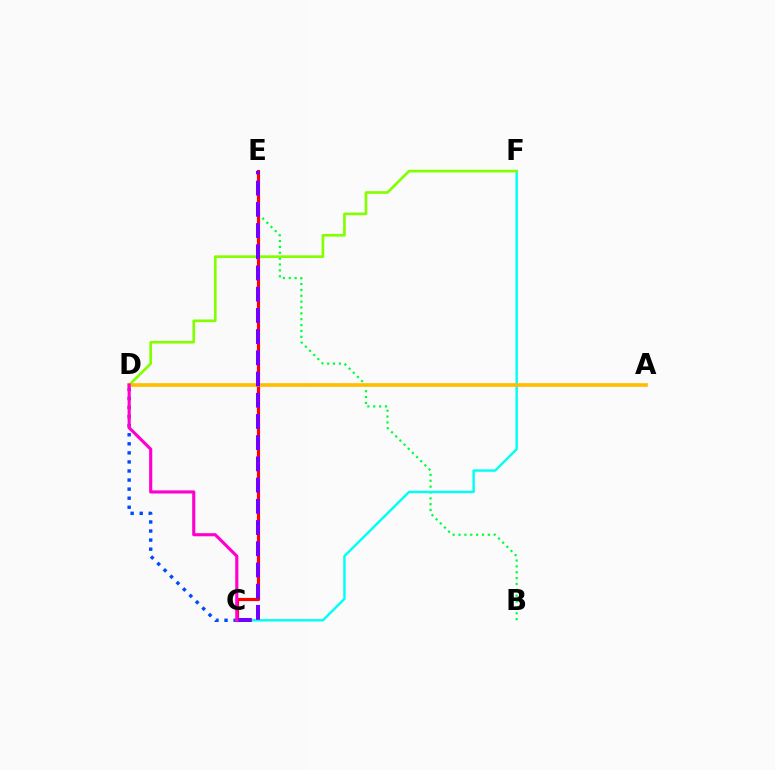{('B', 'E'): [{'color': '#00ff39', 'line_style': 'dotted', 'thickness': 1.59}], ('C', 'D'): [{'color': '#004bff', 'line_style': 'dotted', 'thickness': 2.46}, {'color': '#ff00cf', 'line_style': 'solid', 'thickness': 2.26}], ('C', 'F'): [{'color': '#00fff6', 'line_style': 'solid', 'thickness': 1.74}], ('C', 'E'): [{'color': '#ff0000', 'line_style': 'solid', 'thickness': 2.27}, {'color': '#7200ff', 'line_style': 'dashed', 'thickness': 2.88}], ('D', 'F'): [{'color': '#84ff00', 'line_style': 'solid', 'thickness': 1.93}], ('A', 'D'): [{'color': '#ffbd00', 'line_style': 'solid', 'thickness': 2.63}]}